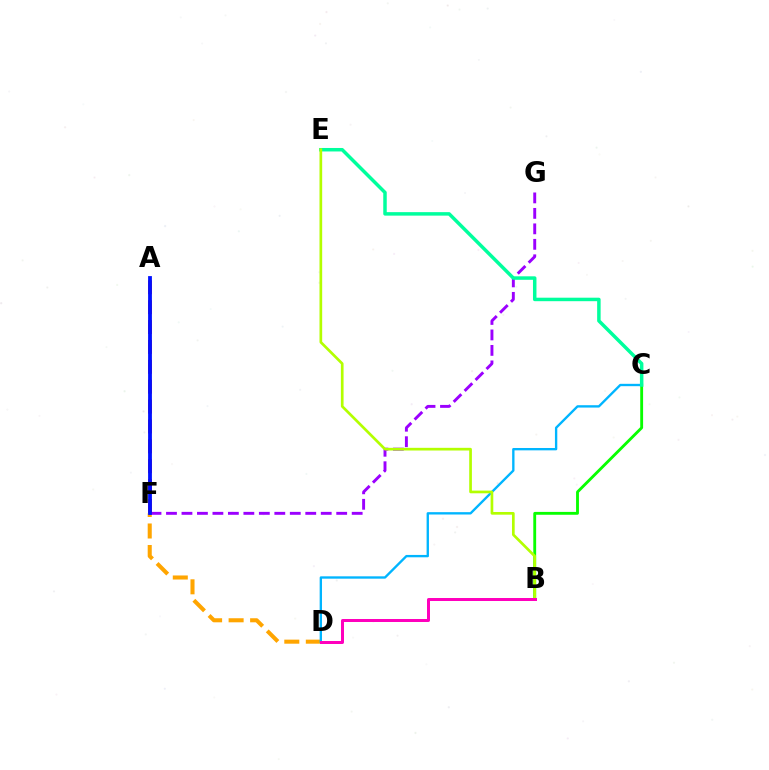{('D', 'F'): [{'color': '#ffa500', 'line_style': 'dashed', 'thickness': 2.92}], ('B', 'C'): [{'color': '#08ff00', 'line_style': 'solid', 'thickness': 2.06}], ('F', 'G'): [{'color': '#9b00ff', 'line_style': 'dashed', 'thickness': 2.1}], ('C', 'D'): [{'color': '#00b5ff', 'line_style': 'solid', 'thickness': 1.69}], ('C', 'E'): [{'color': '#00ff9d', 'line_style': 'solid', 'thickness': 2.51}], ('B', 'E'): [{'color': '#b3ff00', 'line_style': 'solid', 'thickness': 1.93}], ('A', 'F'): [{'color': '#ff0000', 'line_style': 'dashed', 'thickness': 2.7}, {'color': '#0010ff', 'line_style': 'solid', 'thickness': 2.73}], ('B', 'D'): [{'color': '#ff00bd', 'line_style': 'solid', 'thickness': 2.15}]}